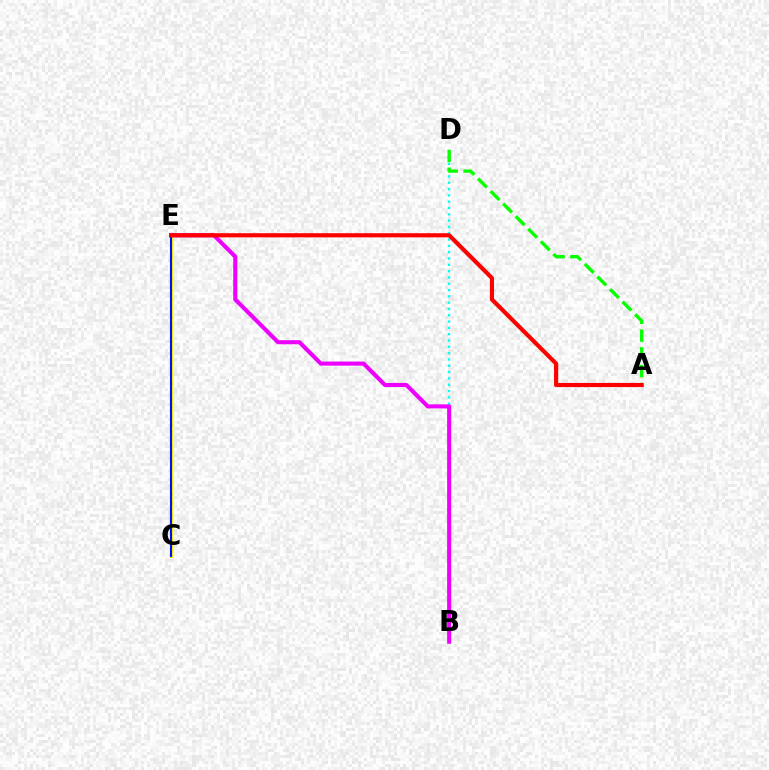{('B', 'D'): [{'color': '#00fff6', 'line_style': 'dotted', 'thickness': 1.71}], ('B', 'E'): [{'color': '#ee00ff', 'line_style': 'solid', 'thickness': 2.94}], ('C', 'E'): [{'color': '#fcf500', 'line_style': 'solid', 'thickness': 2.11}, {'color': '#0010ff', 'line_style': 'solid', 'thickness': 1.53}], ('A', 'D'): [{'color': '#08ff00', 'line_style': 'dashed', 'thickness': 2.42}], ('A', 'E'): [{'color': '#ff0000', 'line_style': 'solid', 'thickness': 2.99}]}